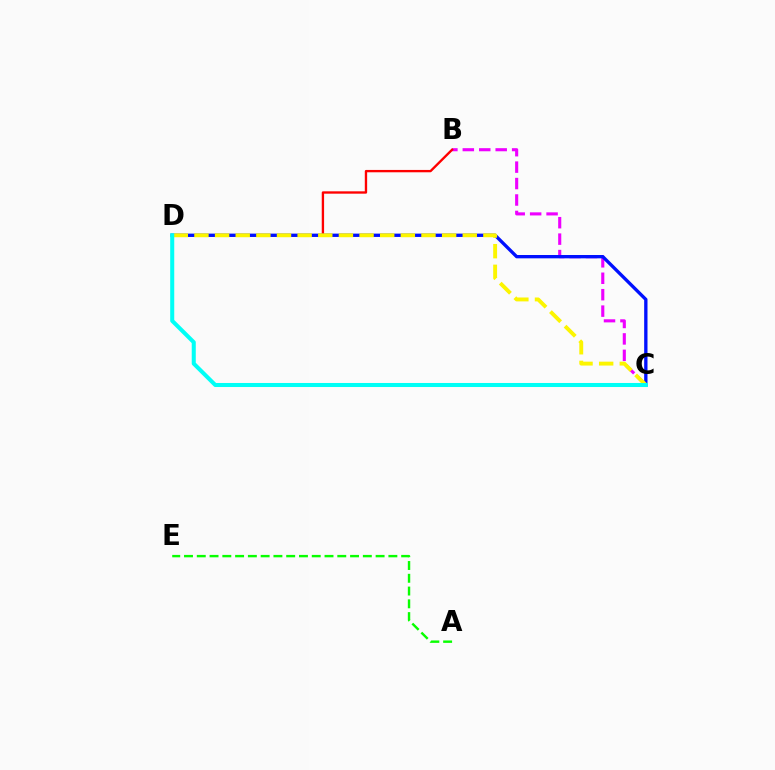{('B', 'C'): [{'color': '#ee00ff', 'line_style': 'dashed', 'thickness': 2.23}], ('B', 'D'): [{'color': '#ff0000', 'line_style': 'solid', 'thickness': 1.69}], ('C', 'D'): [{'color': '#0010ff', 'line_style': 'solid', 'thickness': 2.4}, {'color': '#fcf500', 'line_style': 'dashed', 'thickness': 2.8}, {'color': '#00fff6', 'line_style': 'solid', 'thickness': 2.91}], ('A', 'E'): [{'color': '#08ff00', 'line_style': 'dashed', 'thickness': 1.74}]}